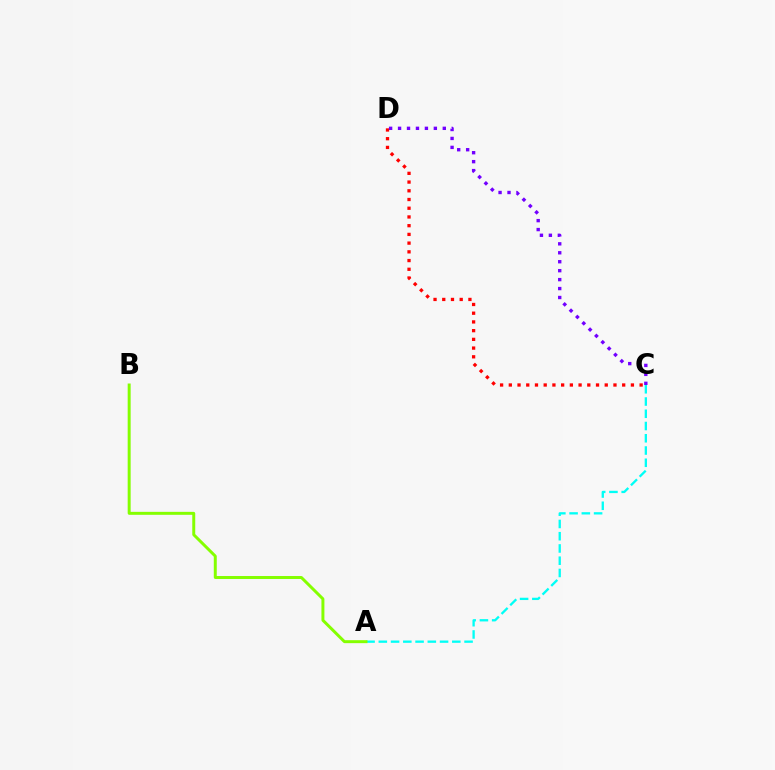{('A', 'C'): [{'color': '#00fff6', 'line_style': 'dashed', 'thickness': 1.66}], ('A', 'B'): [{'color': '#84ff00', 'line_style': 'solid', 'thickness': 2.14}], ('C', 'D'): [{'color': '#ff0000', 'line_style': 'dotted', 'thickness': 2.37}, {'color': '#7200ff', 'line_style': 'dotted', 'thickness': 2.43}]}